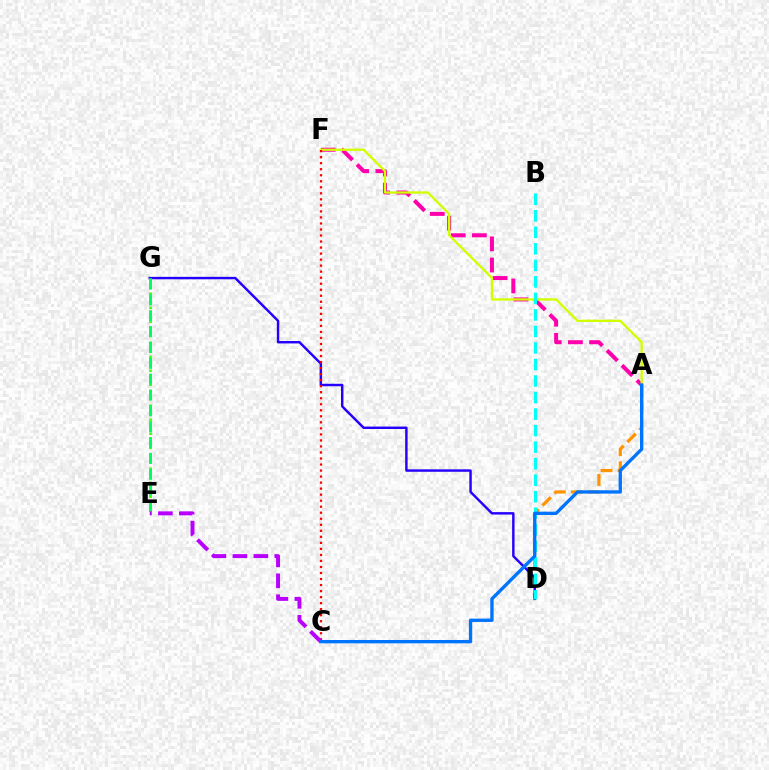{('A', 'D'): [{'color': '#ff9400', 'line_style': 'dashed', 'thickness': 2.31}], ('D', 'G'): [{'color': '#2500ff', 'line_style': 'solid', 'thickness': 1.75}], ('E', 'G'): [{'color': '#3dff00', 'line_style': 'dotted', 'thickness': 1.9}, {'color': '#00ff5c', 'line_style': 'dashed', 'thickness': 2.15}], ('A', 'F'): [{'color': '#ff00ac', 'line_style': 'dashed', 'thickness': 2.88}, {'color': '#d1ff00', 'line_style': 'solid', 'thickness': 1.68}], ('C', 'F'): [{'color': '#ff0000', 'line_style': 'dotted', 'thickness': 1.64}], ('B', 'D'): [{'color': '#00fff6', 'line_style': 'dashed', 'thickness': 2.24}], ('C', 'E'): [{'color': '#b900ff', 'line_style': 'dashed', 'thickness': 2.85}], ('A', 'C'): [{'color': '#0074ff', 'line_style': 'solid', 'thickness': 2.4}]}